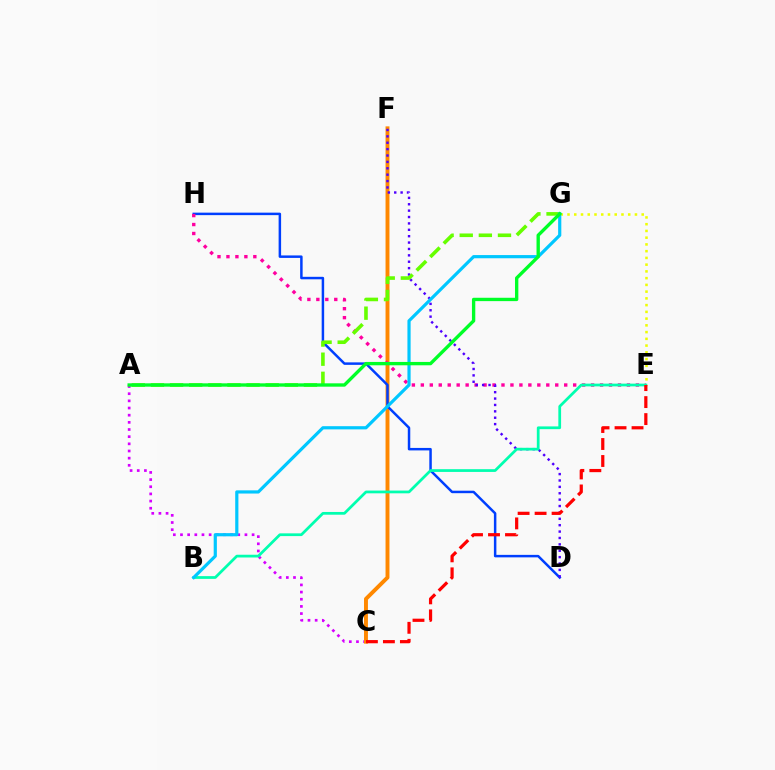{('A', 'C'): [{'color': '#d600ff', 'line_style': 'dotted', 'thickness': 1.95}], ('C', 'F'): [{'color': '#ff8800', 'line_style': 'solid', 'thickness': 2.82}], ('D', 'H'): [{'color': '#003fff', 'line_style': 'solid', 'thickness': 1.79}], ('E', 'G'): [{'color': '#eeff00', 'line_style': 'dotted', 'thickness': 1.83}], ('E', 'H'): [{'color': '#ff00a0', 'line_style': 'dotted', 'thickness': 2.43}], ('D', 'F'): [{'color': '#4f00ff', 'line_style': 'dotted', 'thickness': 1.74}], ('B', 'E'): [{'color': '#00ffaf', 'line_style': 'solid', 'thickness': 1.98}], ('A', 'G'): [{'color': '#66ff00', 'line_style': 'dashed', 'thickness': 2.6}, {'color': '#00ff27', 'line_style': 'solid', 'thickness': 2.41}], ('B', 'G'): [{'color': '#00c7ff', 'line_style': 'solid', 'thickness': 2.3}], ('C', 'E'): [{'color': '#ff0000', 'line_style': 'dashed', 'thickness': 2.31}]}